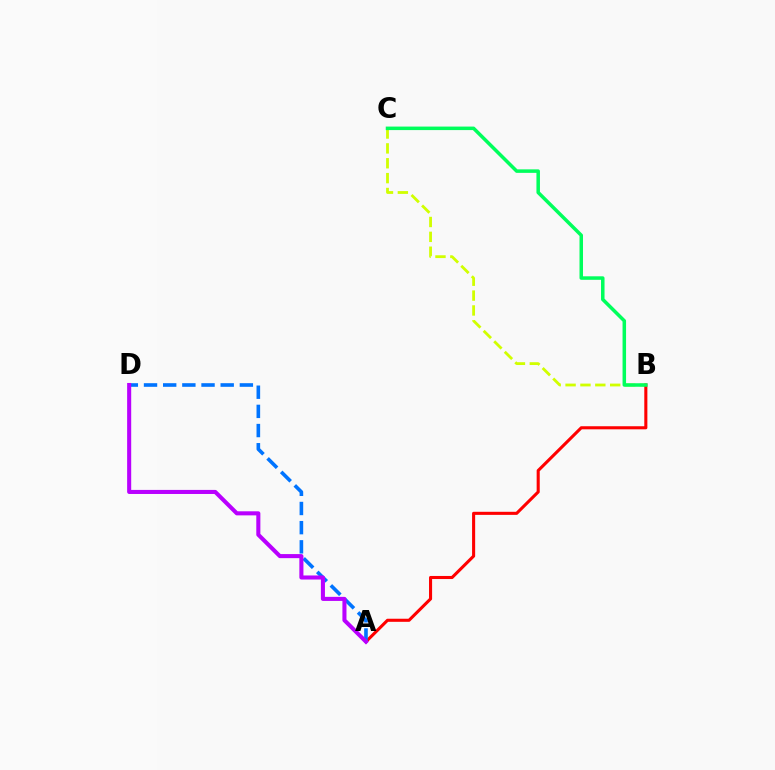{('B', 'C'): [{'color': '#d1ff00', 'line_style': 'dashed', 'thickness': 2.02}, {'color': '#00ff5c', 'line_style': 'solid', 'thickness': 2.53}], ('A', 'B'): [{'color': '#ff0000', 'line_style': 'solid', 'thickness': 2.22}], ('A', 'D'): [{'color': '#0074ff', 'line_style': 'dashed', 'thickness': 2.6}, {'color': '#b900ff', 'line_style': 'solid', 'thickness': 2.93}]}